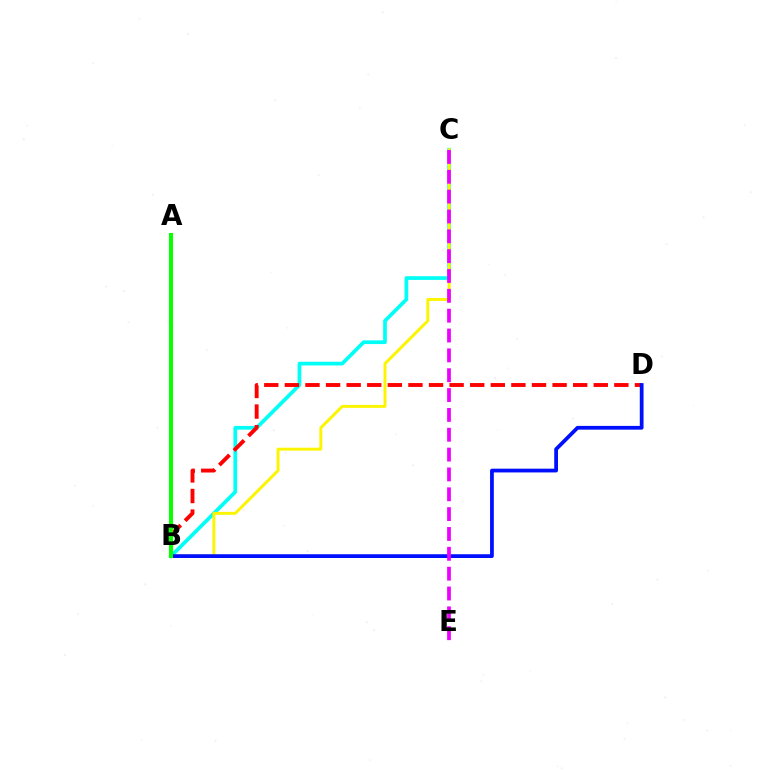{('B', 'C'): [{'color': '#00fff6', 'line_style': 'solid', 'thickness': 2.67}, {'color': '#fcf500', 'line_style': 'solid', 'thickness': 2.11}], ('B', 'D'): [{'color': '#ff0000', 'line_style': 'dashed', 'thickness': 2.8}, {'color': '#0010ff', 'line_style': 'solid', 'thickness': 2.7}], ('A', 'B'): [{'color': '#08ff00', 'line_style': 'solid', 'thickness': 2.92}], ('C', 'E'): [{'color': '#ee00ff', 'line_style': 'dashed', 'thickness': 2.7}]}